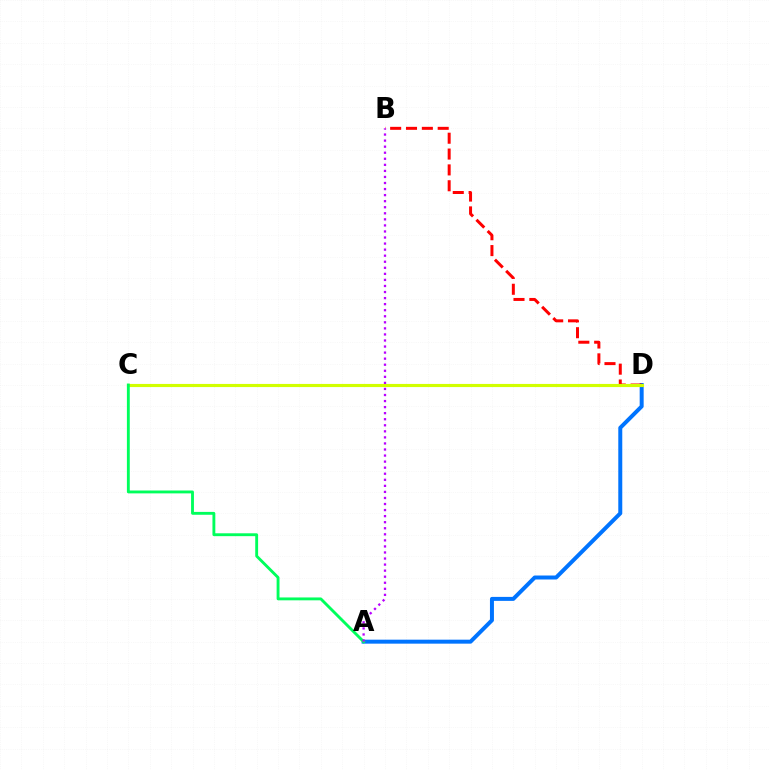{('A', 'D'): [{'color': '#0074ff', 'line_style': 'solid', 'thickness': 2.87}], ('B', 'D'): [{'color': '#ff0000', 'line_style': 'dashed', 'thickness': 2.15}], ('C', 'D'): [{'color': '#d1ff00', 'line_style': 'solid', 'thickness': 2.26}], ('A', 'C'): [{'color': '#00ff5c', 'line_style': 'solid', 'thickness': 2.07}], ('A', 'B'): [{'color': '#b900ff', 'line_style': 'dotted', 'thickness': 1.65}]}